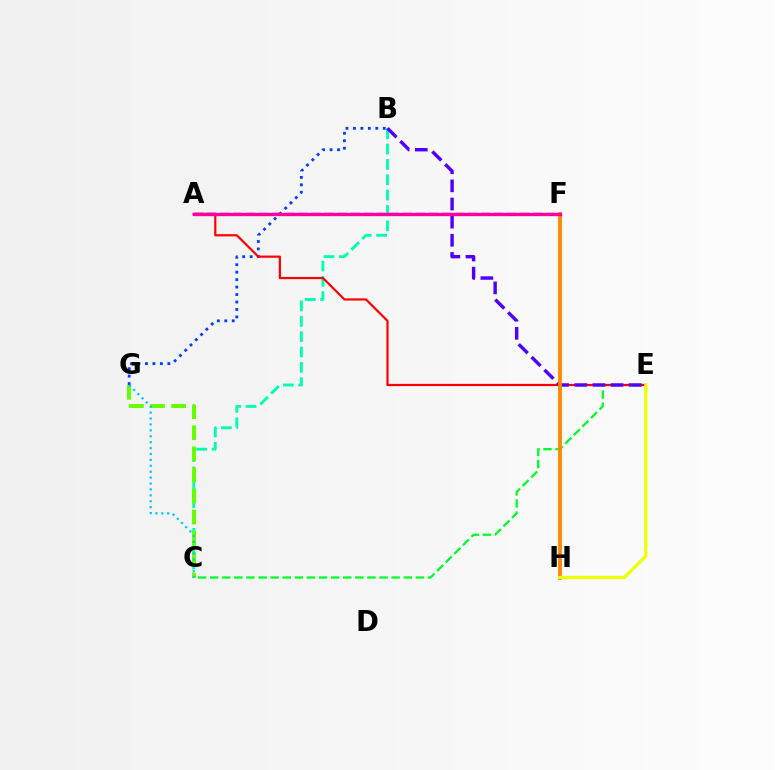{('B', 'G'): [{'color': '#003fff', 'line_style': 'dotted', 'thickness': 2.03}], ('B', 'C'): [{'color': '#00ffaf', 'line_style': 'dashed', 'thickness': 2.09}], ('C', 'E'): [{'color': '#00ff27', 'line_style': 'dashed', 'thickness': 1.64}], ('C', 'G'): [{'color': '#66ff00', 'line_style': 'dashed', 'thickness': 2.86}, {'color': '#00c7ff', 'line_style': 'dotted', 'thickness': 1.61}], ('A', 'E'): [{'color': '#ff0000', 'line_style': 'solid', 'thickness': 1.59}], ('A', 'F'): [{'color': '#d600ff', 'line_style': 'dashed', 'thickness': 1.77}, {'color': '#ff00a0', 'line_style': 'solid', 'thickness': 2.4}], ('B', 'E'): [{'color': '#4f00ff', 'line_style': 'dashed', 'thickness': 2.46}], ('F', 'H'): [{'color': '#ff8800', 'line_style': 'solid', 'thickness': 2.75}], ('E', 'H'): [{'color': '#eeff00', 'line_style': 'solid', 'thickness': 2.31}]}